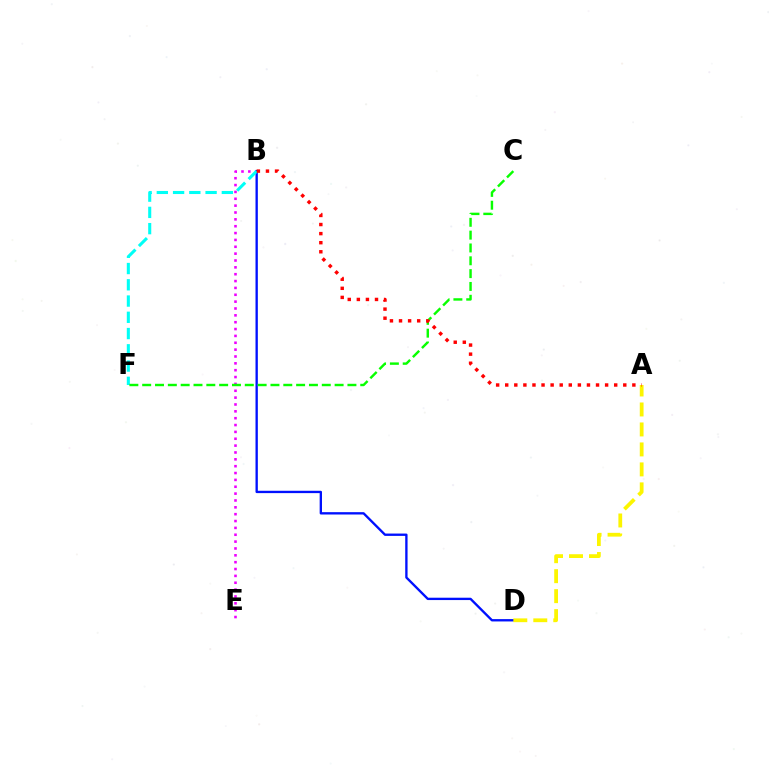{('B', 'E'): [{'color': '#ee00ff', 'line_style': 'dotted', 'thickness': 1.86}], ('B', 'D'): [{'color': '#0010ff', 'line_style': 'solid', 'thickness': 1.69}], ('A', 'D'): [{'color': '#fcf500', 'line_style': 'dashed', 'thickness': 2.71}], ('B', 'F'): [{'color': '#00fff6', 'line_style': 'dashed', 'thickness': 2.21}], ('C', 'F'): [{'color': '#08ff00', 'line_style': 'dashed', 'thickness': 1.74}], ('A', 'B'): [{'color': '#ff0000', 'line_style': 'dotted', 'thickness': 2.47}]}